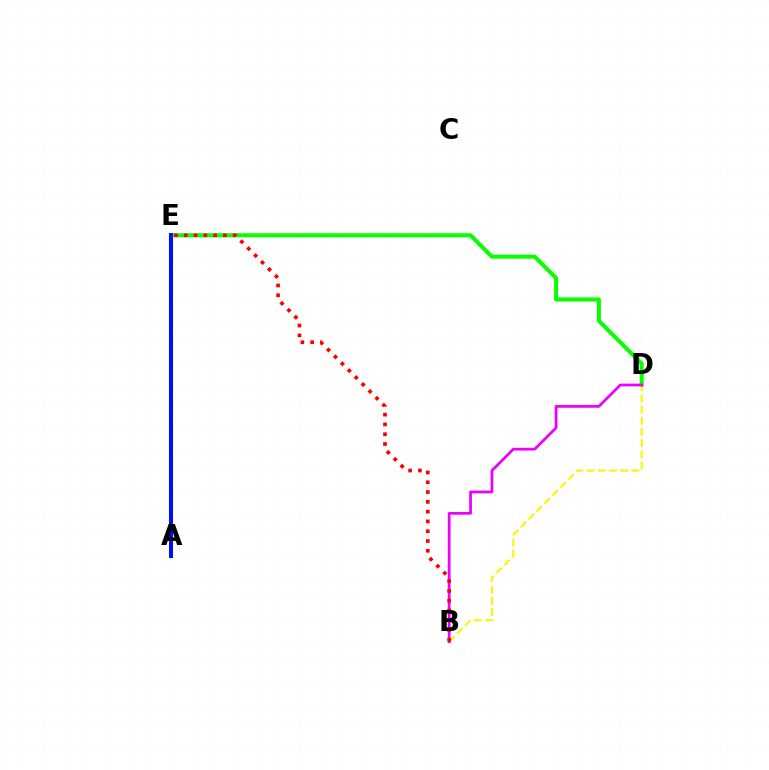{('D', 'E'): [{'color': '#08ff00', 'line_style': 'solid', 'thickness': 2.91}], ('B', 'D'): [{'color': '#fcf500', 'line_style': 'dashed', 'thickness': 1.52}, {'color': '#ee00ff', 'line_style': 'solid', 'thickness': 1.98}], ('A', 'E'): [{'color': '#00fff6', 'line_style': 'dotted', 'thickness': 2.94}, {'color': '#0010ff', 'line_style': 'solid', 'thickness': 2.89}], ('B', 'E'): [{'color': '#ff0000', 'line_style': 'dotted', 'thickness': 2.66}]}